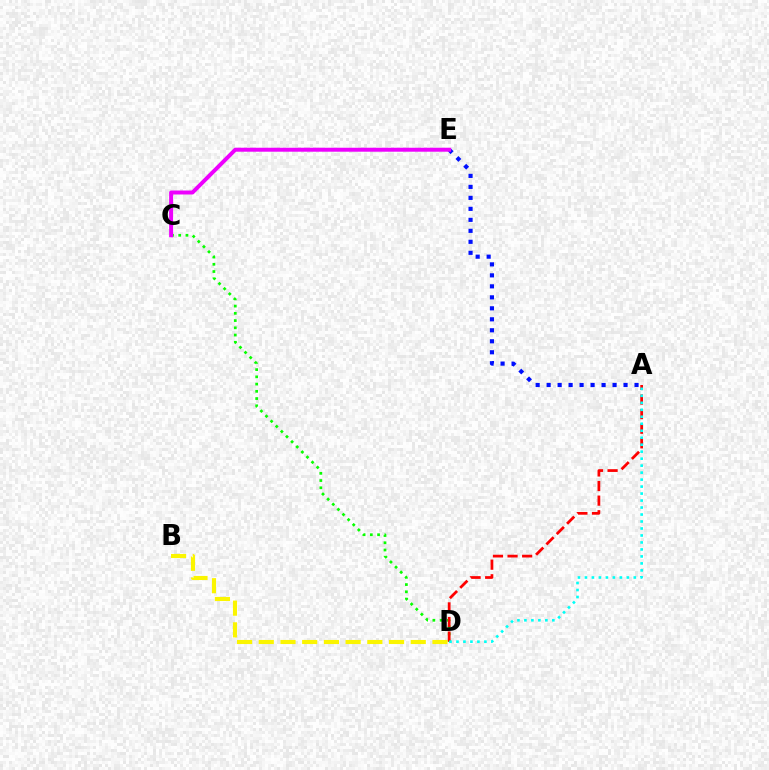{('A', 'E'): [{'color': '#0010ff', 'line_style': 'dotted', 'thickness': 2.99}], ('C', 'D'): [{'color': '#08ff00', 'line_style': 'dotted', 'thickness': 1.97}], ('A', 'D'): [{'color': '#ff0000', 'line_style': 'dashed', 'thickness': 1.98}, {'color': '#00fff6', 'line_style': 'dotted', 'thickness': 1.9}], ('B', 'D'): [{'color': '#fcf500', 'line_style': 'dashed', 'thickness': 2.95}], ('C', 'E'): [{'color': '#ee00ff', 'line_style': 'solid', 'thickness': 2.86}]}